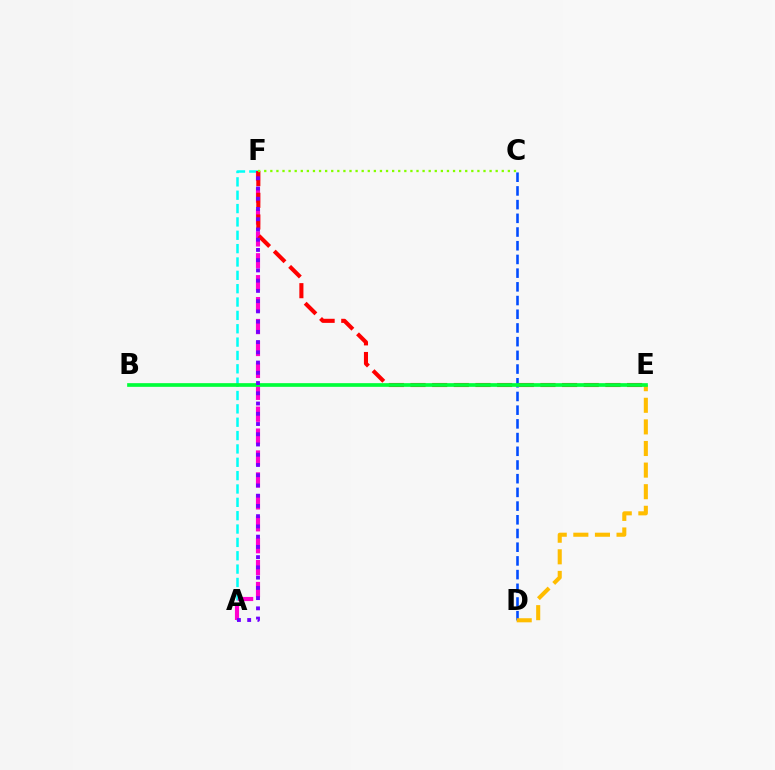{('C', 'D'): [{'color': '#004bff', 'line_style': 'dashed', 'thickness': 1.86}], ('A', 'F'): [{'color': '#00fff6', 'line_style': 'dashed', 'thickness': 1.81}, {'color': '#ff00cf', 'line_style': 'dashed', 'thickness': 2.98}, {'color': '#7200ff', 'line_style': 'dotted', 'thickness': 2.78}], ('D', 'E'): [{'color': '#ffbd00', 'line_style': 'dashed', 'thickness': 2.93}], ('E', 'F'): [{'color': '#ff0000', 'line_style': 'dashed', 'thickness': 2.94}], ('B', 'E'): [{'color': '#00ff39', 'line_style': 'solid', 'thickness': 2.65}], ('C', 'F'): [{'color': '#84ff00', 'line_style': 'dotted', 'thickness': 1.65}]}